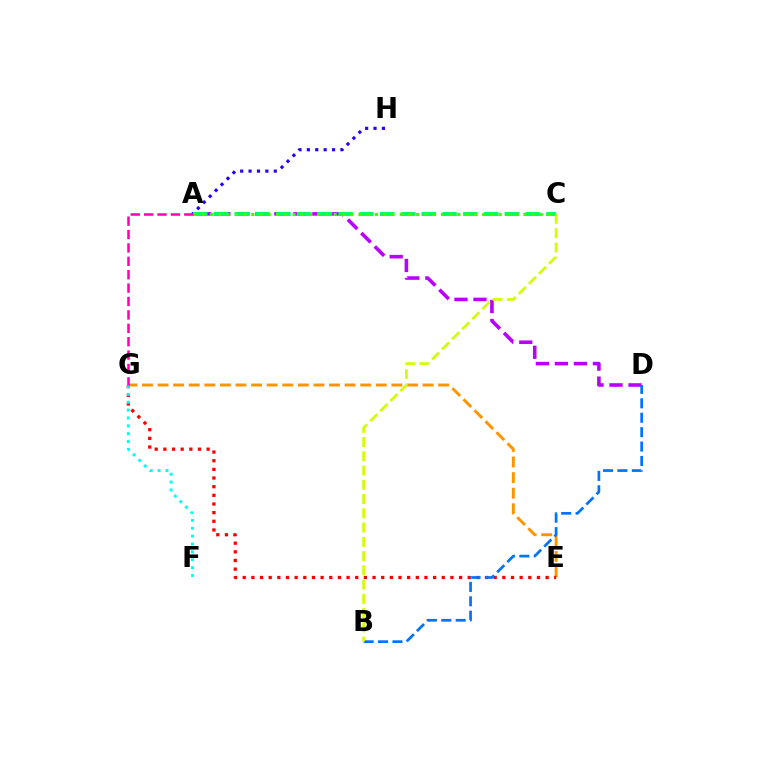{('A', 'H'): [{'color': '#2500ff', 'line_style': 'dotted', 'thickness': 2.28}], ('E', 'G'): [{'color': '#ff9400', 'line_style': 'dashed', 'thickness': 2.12}, {'color': '#ff0000', 'line_style': 'dotted', 'thickness': 2.35}], ('A', 'D'): [{'color': '#b900ff', 'line_style': 'dashed', 'thickness': 2.58}], ('B', 'D'): [{'color': '#0074ff', 'line_style': 'dashed', 'thickness': 1.96}], ('A', 'C'): [{'color': '#00ff5c', 'line_style': 'dashed', 'thickness': 2.82}, {'color': '#3dff00', 'line_style': 'dotted', 'thickness': 2.24}], ('F', 'G'): [{'color': '#00fff6', 'line_style': 'dotted', 'thickness': 2.14}], ('B', 'C'): [{'color': '#d1ff00', 'line_style': 'dashed', 'thickness': 1.94}], ('A', 'G'): [{'color': '#ff00ac', 'line_style': 'dashed', 'thickness': 1.82}]}